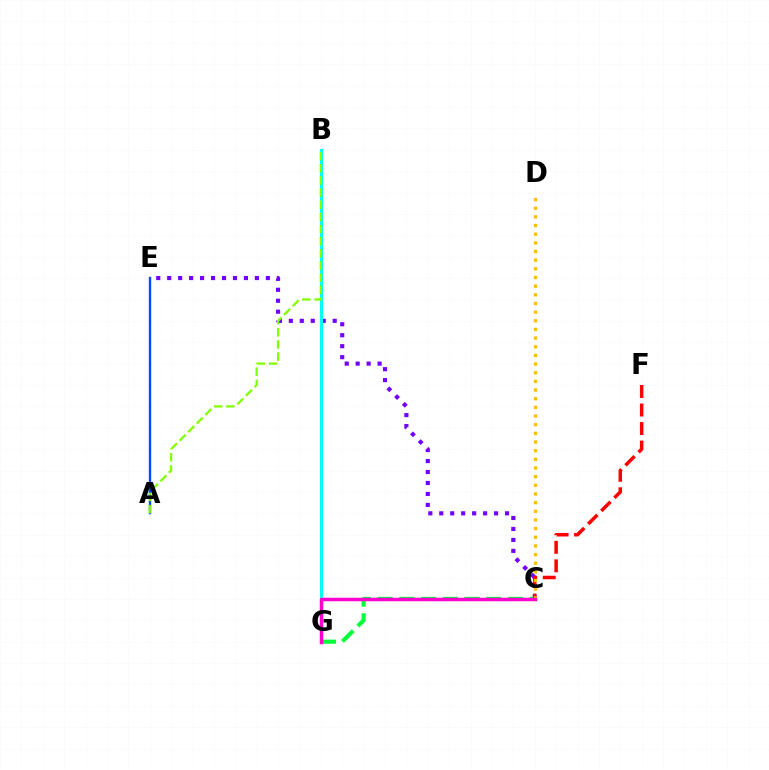{('C', 'E'): [{'color': '#7200ff', 'line_style': 'dotted', 'thickness': 2.98}], ('C', 'G'): [{'color': '#00ff39', 'line_style': 'dashed', 'thickness': 2.95}, {'color': '#ff00cf', 'line_style': 'solid', 'thickness': 2.5}], ('C', 'F'): [{'color': '#ff0000', 'line_style': 'dashed', 'thickness': 2.52}], ('C', 'D'): [{'color': '#ffbd00', 'line_style': 'dotted', 'thickness': 2.35}], ('A', 'E'): [{'color': '#004bff', 'line_style': 'solid', 'thickness': 1.7}], ('B', 'G'): [{'color': '#00fff6', 'line_style': 'solid', 'thickness': 2.16}], ('A', 'B'): [{'color': '#84ff00', 'line_style': 'dashed', 'thickness': 1.65}]}